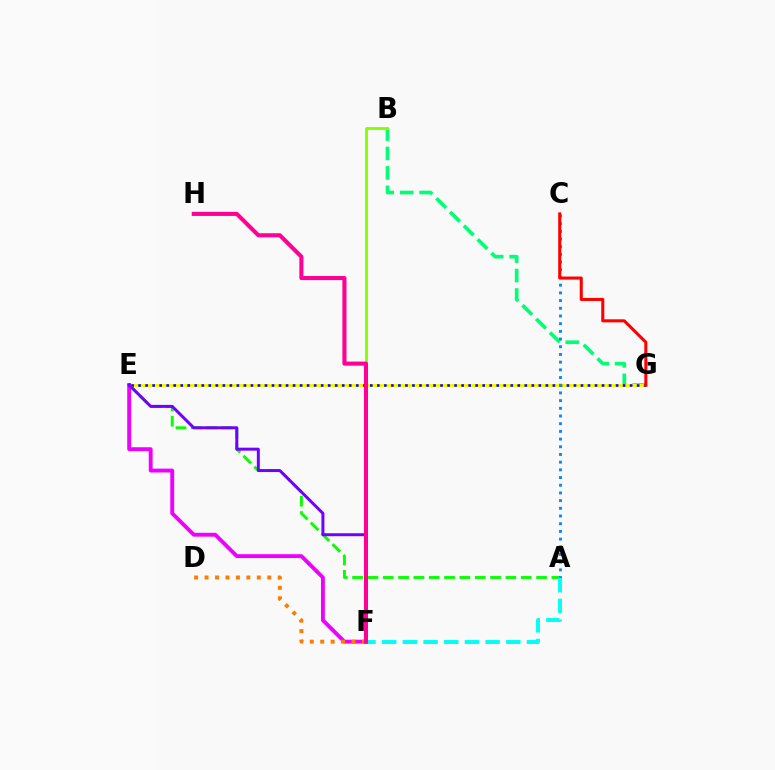{('B', 'G'): [{'color': '#00ff74', 'line_style': 'dashed', 'thickness': 2.64}], ('E', 'G'): [{'color': '#fcf500', 'line_style': 'solid', 'thickness': 2.15}, {'color': '#0010ff', 'line_style': 'dotted', 'thickness': 1.91}], ('A', 'E'): [{'color': '#08ff00', 'line_style': 'dashed', 'thickness': 2.08}], ('A', 'C'): [{'color': '#008cff', 'line_style': 'dotted', 'thickness': 2.09}], ('A', 'F'): [{'color': '#00fff6', 'line_style': 'dashed', 'thickness': 2.81}], ('E', 'F'): [{'color': '#ee00ff', 'line_style': 'solid', 'thickness': 2.79}, {'color': '#7200ff', 'line_style': 'solid', 'thickness': 2.14}], ('B', 'F'): [{'color': '#84ff00', 'line_style': 'solid', 'thickness': 2.03}], ('D', 'F'): [{'color': '#ff7c00', 'line_style': 'dotted', 'thickness': 2.84}], ('F', 'H'): [{'color': '#ff0094', 'line_style': 'solid', 'thickness': 2.93}], ('C', 'G'): [{'color': '#ff0000', 'line_style': 'solid', 'thickness': 2.2}]}